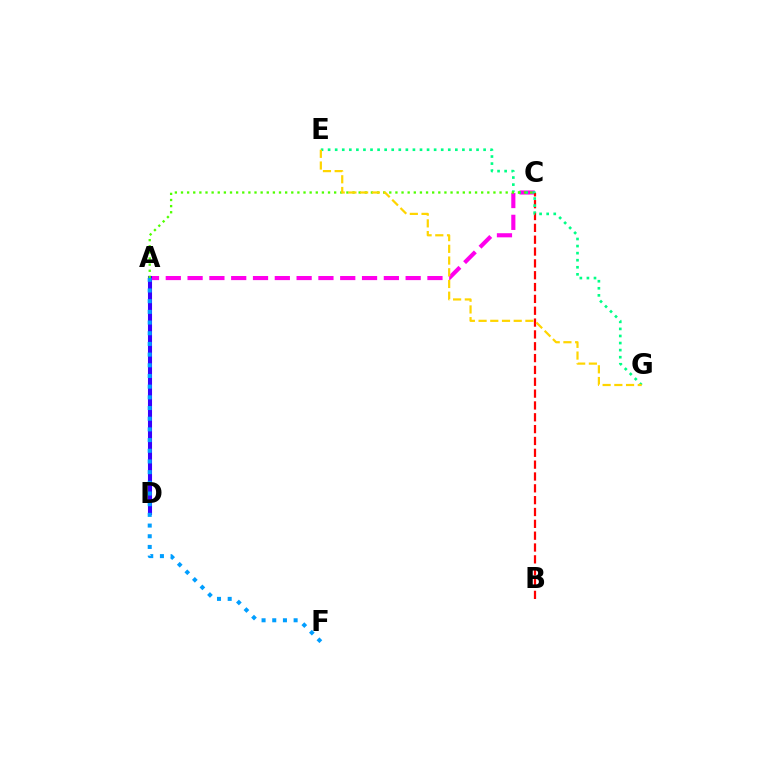{('A', 'C'): [{'color': '#ff00ed', 'line_style': 'dashed', 'thickness': 2.96}, {'color': '#4fff00', 'line_style': 'dotted', 'thickness': 1.66}], ('A', 'D'): [{'color': '#3700ff', 'line_style': 'solid', 'thickness': 2.94}], ('B', 'C'): [{'color': '#ff0000', 'line_style': 'dashed', 'thickness': 1.61}], ('E', 'G'): [{'color': '#00ff86', 'line_style': 'dotted', 'thickness': 1.92}, {'color': '#ffd500', 'line_style': 'dashed', 'thickness': 1.59}], ('A', 'F'): [{'color': '#009eff', 'line_style': 'dotted', 'thickness': 2.9}]}